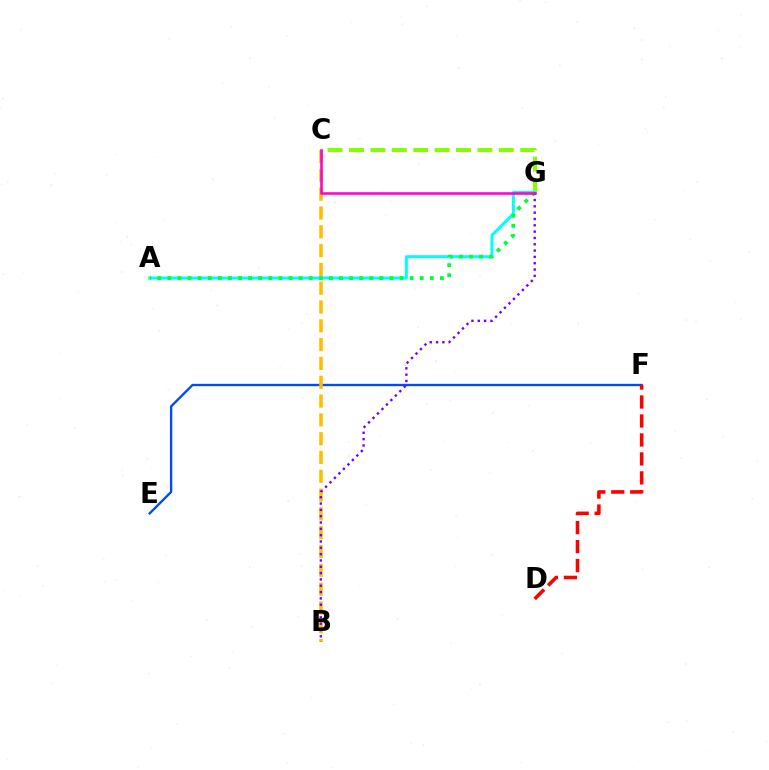{('E', 'F'): [{'color': '#004bff', 'line_style': 'solid', 'thickness': 1.69}], ('C', 'G'): [{'color': '#84ff00', 'line_style': 'dashed', 'thickness': 2.91}, {'color': '#ff00cf', 'line_style': 'solid', 'thickness': 1.84}], ('A', 'G'): [{'color': '#00fff6', 'line_style': 'solid', 'thickness': 2.13}, {'color': '#00ff39', 'line_style': 'dotted', 'thickness': 2.74}], ('D', 'F'): [{'color': '#ff0000', 'line_style': 'dashed', 'thickness': 2.58}], ('B', 'C'): [{'color': '#ffbd00', 'line_style': 'dashed', 'thickness': 2.56}], ('B', 'G'): [{'color': '#7200ff', 'line_style': 'dotted', 'thickness': 1.72}]}